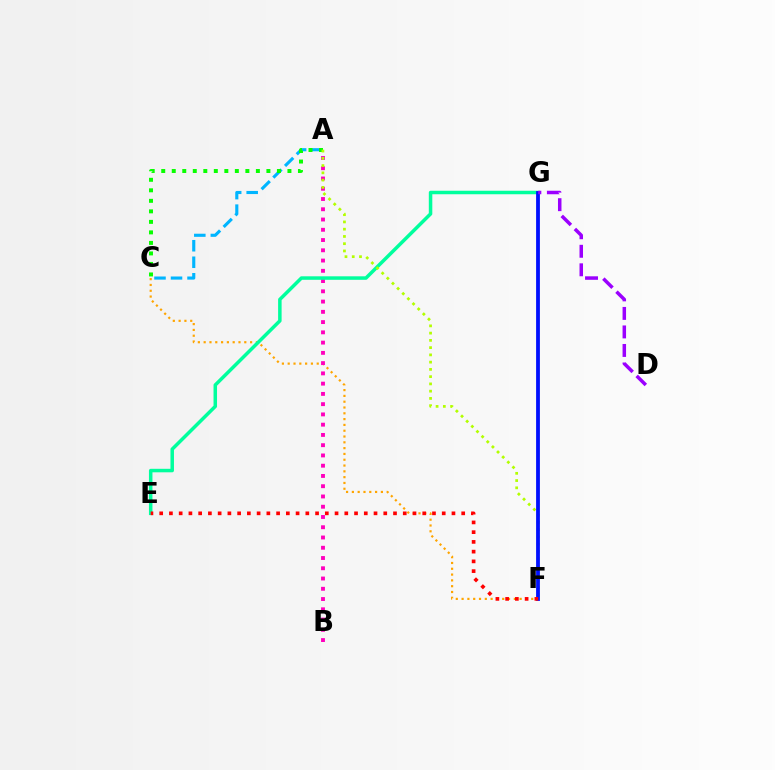{('A', 'C'): [{'color': '#00b5ff', 'line_style': 'dashed', 'thickness': 2.24}, {'color': '#08ff00', 'line_style': 'dotted', 'thickness': 2.86}], ('C', 'F'): [{'color': '#ffa500', 'line_style': 'dotted', 'thickness': 1.58}], ('A', 'B'): [{'color': '#ff00bd', 'line_style': 'dotted', 'thickness': 2.79}], ('E', 'G'): [{'color': '#00ff9d', 'line_style': 'solid', 'thickness': 2.52}], ('A', 'F'): [{'color': '#b3ff00', 'line_style': 'dotted', 'thickness': 1.97}], ('F', 'G'): [{'color': '#0010ff', 'line_style': 'solid', 'thickness': 2.74}], ('D', 'G'): [{'color': '#9b00ff', 'line_style': 'dashed', 'thickness': 2.52}], ('E', 'F'): [{'color': '#ff0000', 'line_style': 'dotted', 'thickness': 2.65}]}